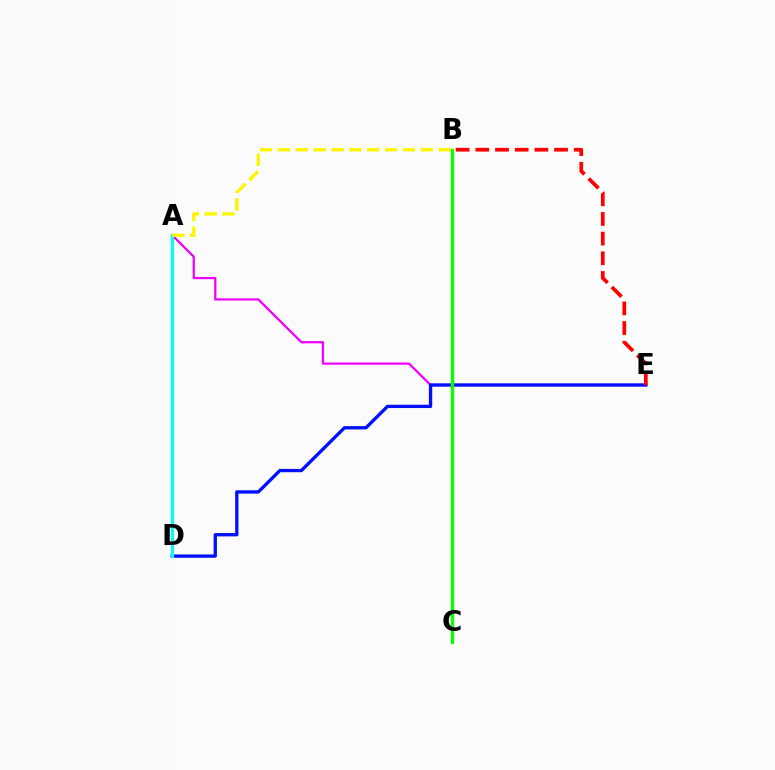{('A', 'E'): [{'color': '#ee00ff', 'line_style': 'solid', 'thickness': 1.62}], ('D', 'E'): [{'color': '#0010ff', 'line_style': 'solid', 'thickness': 2.38}], ('A', 'D'): [{'color': '#00fff6', 'line_style': 'solid', 'thickness': 2.24}], ('B', 'C'): [{'color': '#08ff00', 'line_style': 'solid', 'thickness': 2.34}], ('B', 'E'): [{'color': '#ff0000', 'line_style': 'dashed', 'thickness': 2.67}], ('A', 'B'): [{'color': '#fcf500', 'line_style': 'dashed', 'thickness': 2.42}]}